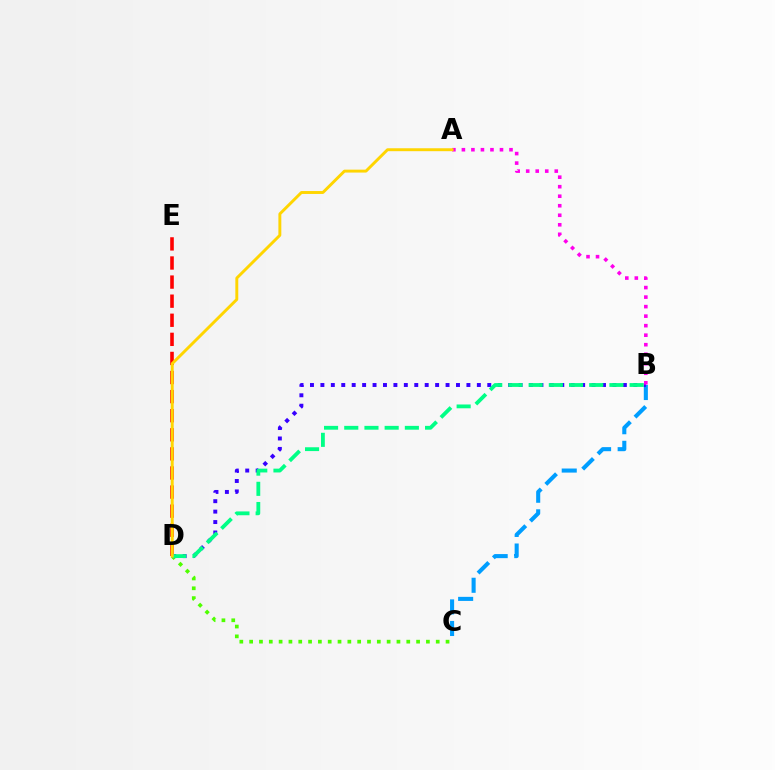{('D', 'E'): [{'color': '#ff0000', 'line_style': 'dashed', 'thickness': 2.59}], ('B', 'C'): [{'color': '#009eff', 'line_style': 'dashed', 'thickness': 2.93}], ('C', 'D'): [{'color': '#4fff00', 'line_style': 'dotted', 'thickness': 2.67}], ('B', 'D'): [{'color': '#3700ff', 'line_style': 'dotted', 'thickness': 2.83}, {'color': '#00ff86', 'line_style': 'dashed', 'thickness': 2.74}], ('A', 'B'): [{'color': '#ff00ed', 'line_style': 'dotted', 'thickness': 2.59}], ('A', 'D'): [{'color': '#ffd500', 'line_style': 'solid', 'thickness': 2.1}]}